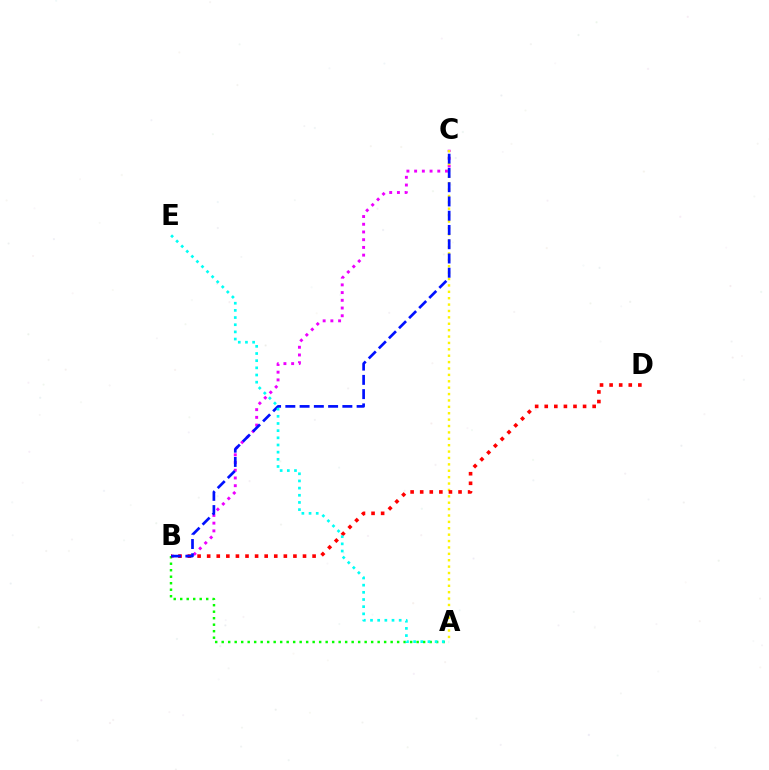{('B', 'C'): [{'color': '#ee00ff', 'line_style': 'dotted', 'thickness': 2.1}, {'color': '#0010ff', 'line_style': 'dashed', 'thickness': 1.94}], ('A', 'B'): [{'color': '#08ff00', 'line_style': 'dotted', 'thickness': 1.77}], ('A', 'C'): [{'color': '#fcf500', 'line_style': 'dotted', 'thickness': 1.74}], ('B', 'D'): [{'color': '#ff0000', 'line_style': 'dotted', 'thickness': 2.6}], ('A', 'E'): [{'color': '#00fff6', 'line_style': 'dotted', 'thickness': 1.95}]}